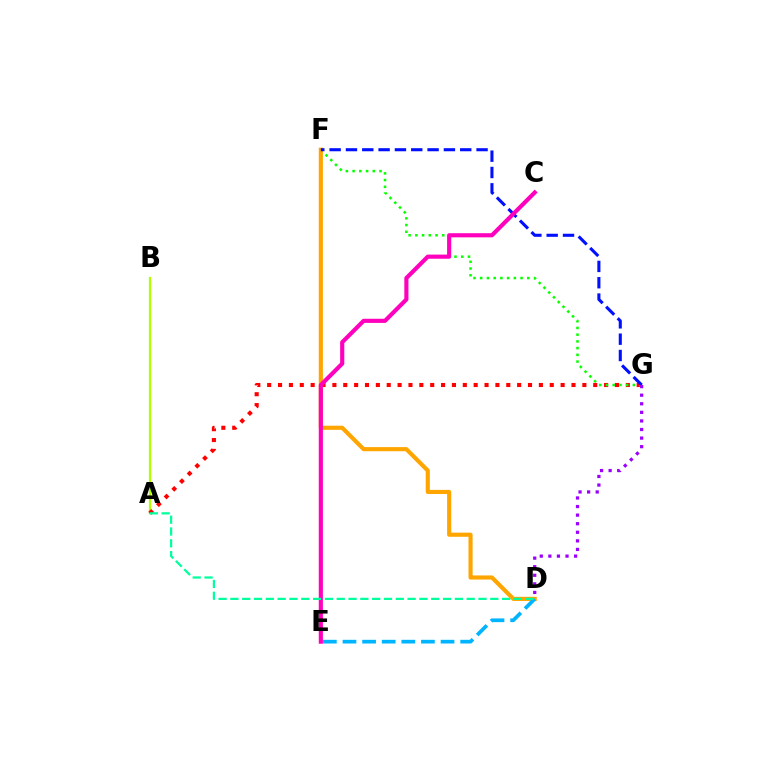{('A', 'B'): [{'color': '#b3ff00', 'line_style': 'solid', 'thickness': 1.63}], ('A', 'G'): [{'color': '#ff0000', 'line_style': 'dotted', 'thickness': 2.95}], ('F', 'G'): [{'color': '#08ff00', 'line_style': 'dotted', 'thickness': 1.83}, {'color': '#0010ff', 'line_style': 'dashed', 'thickness': 2.22}], ('D', 'F'): [{'color': '#ffa500', 'line_style': 'solid', 'thickness': 2.97}], ('D', 'E'): [{'color': '#00b5ff', 'line_style': 'dashed', 'thickness': 2.66}], ('C', 'E'): [{'color': '#ff00bd', 'line_style': 'solid', 'thickness': 2.98}], ('A', 'D'): [{'color': '#00ff9d', 'line_style': 'dashed', 'thickness': 1.6}], ('D', 'G'): [{'color': '#9b00ff', 'line_style': 'dotted', 'thickness': 2.33}]}